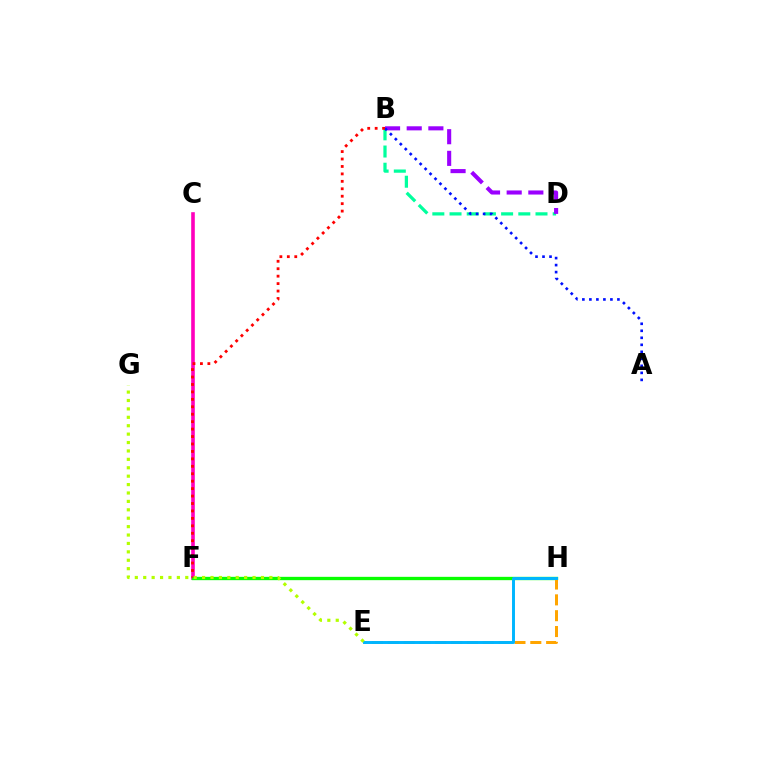{('C', 'F'): [{'color': '#ff00bd', 'line_style': 'solid', 'thickness': 2.61}], ('F', 'H'): [{'color': '#08ff00', 'line_style': 'solid', 'thickness': 2.39}], ('B', 'D'): [{'color': '#00ff9d', 'line_style': 'dashed', 'thickness': 2.34}, {'color': '#9b00ff', 'line_style': 'dashed', 'thickness': 2.94}], ('E', 'H'): [{'color': '#ffa500', 'line_style': 'dashed', 'thickness': 2.15}, {'color': '#00b5ff', 'line_style': 'solid', 'thickness': 2.12}], ('A', 'B'): [{'color': '#0010ff', 'line_style': 'dotted', 'thickness': 1.9}], ('B', 'F'): [{'color': '#ff0000', 'line_style': 'dotted', 'thickness': 2.02}], ('E', 'G'): [{'color': '#b3ff00', 'line_style': 'dotted', 'thickness': 2.28}]}